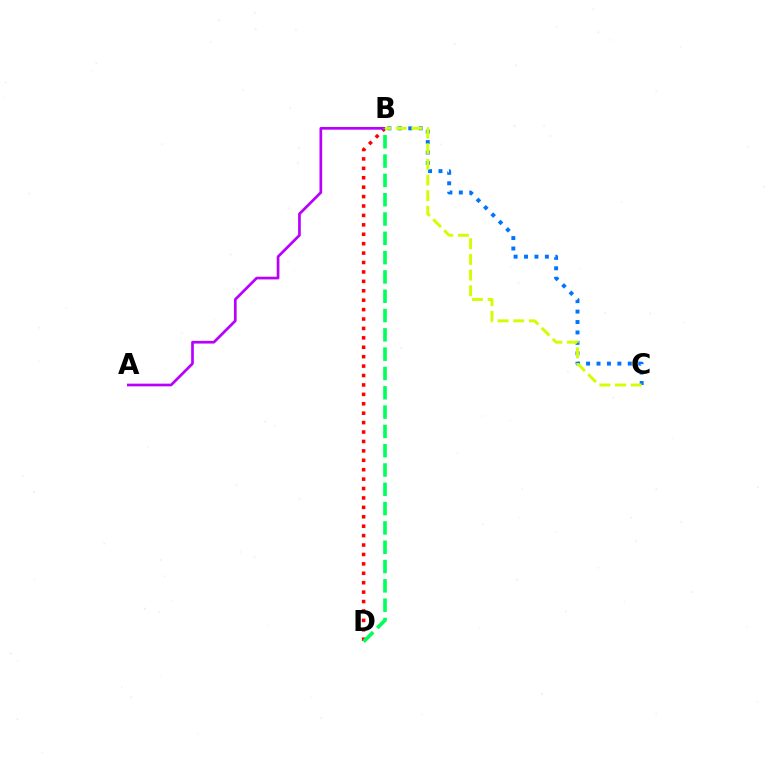{('B', 'C'): [{'color': '#0074ff', 'line_style': 'dotted', 'thickness': 2.83}, {'color': '#d1ff00', 'line_style': 'dashed', 'thickness': 2.13}], ('B', 'D'): [{'color': '#ff0000', 'line_style': 'dotted', 'thickness': 2.56}, {'color': '#00ff5c', 'line_style': 'dashed', 'thickness': 2.62}], ('A', 'B'): [{'color': '#b900ff', 'line_style': 'solid', 'thickness': 1.94}]}